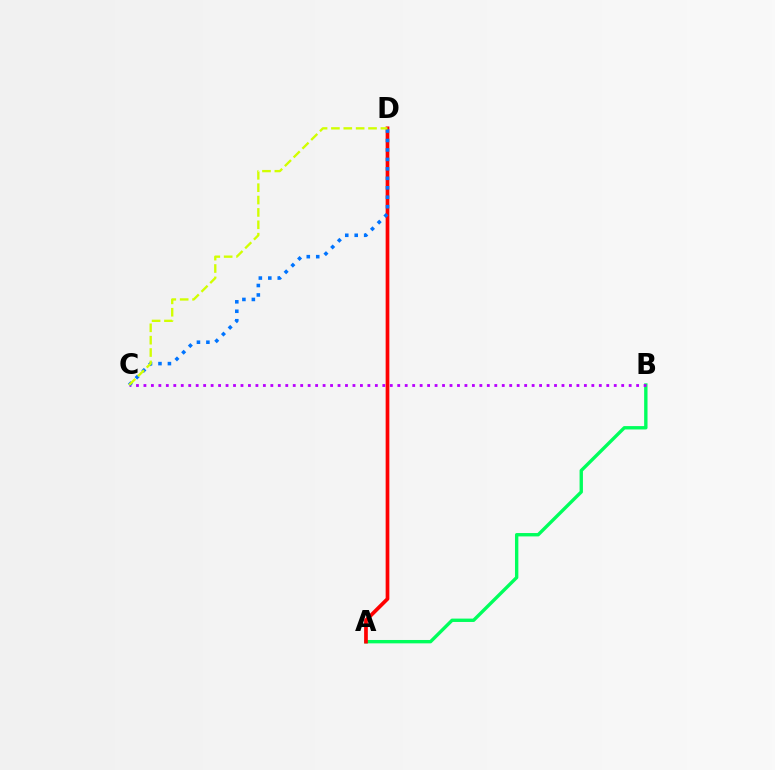{('A', 'B'): [{'color': '#00ff5c', 'line_style': 'solid', 'thickness': 2.43}], ('B', 'C'): [{'color': '#b900ff', 'line_style': 'dotted', 'thickness': 2.03}], ('A', 'D'): [{'color': '#ff0000', 'line_style': 'solid', 'thickness': 2.66}], ('C', 'D'): [{'color': '#0074ff', 'line_style': 'dotted', 'thickness': 2.57}, {'color': '#d1ff00', 'line_style': 'dashed', 'thickness': 1.68}]}